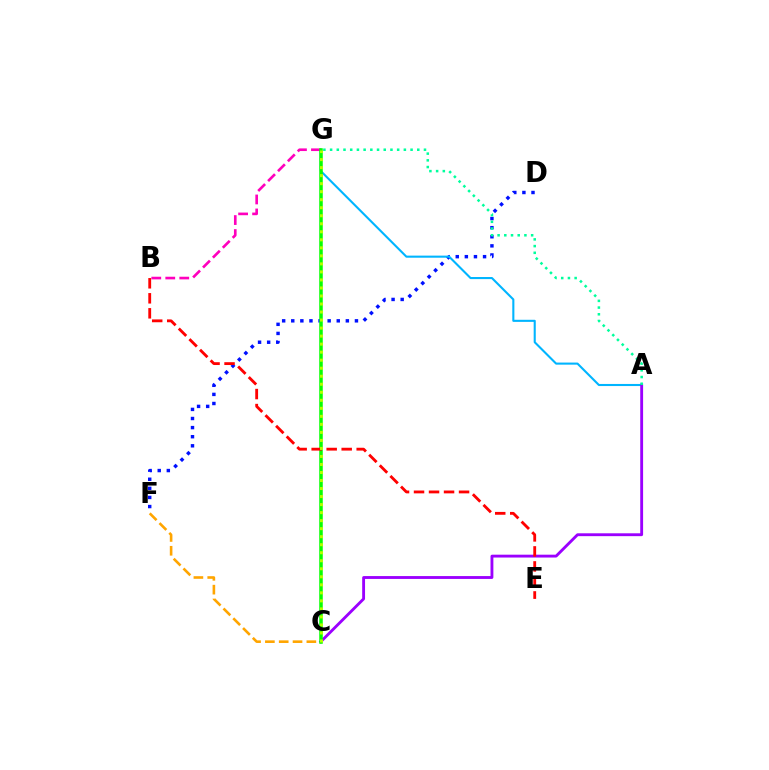{('D', 'F'): [{'color': '#0010ff', 'line_style': 'dotted', 'thickness': 2.47}], ('B', 'G'): [{'color': '#ff00bd', 'line_style': 'dashed', 'thickness': 1.9}], ('C', 'F'): [{'color': '#ffa500', 'line_style': 'dashed', 'thickness': 1.88}], ('A', 'G'): [{'color': '#00b5ff', 'line_style': 'solid', 'thickness': 1.51}, {'color': '#00ff9d', 'line_style': 'dotted', 'thickness': 1.82}], ('A', 'C'): [{'color': '#9b00ff', 'line_style': 'solid', 'thickness': 2.06}], ('C', 'G'): [{'color': '#08ff00', 'line_style': 'solid', 'thickness': 2.54}, {'color': '#b3ff00', 'line_style': 'dotted', 'thickness': 2.18}], ('B', 'E'): [{'color': '#ff0000', 'line_style': 'dashed', 'thickness': 2.04}]}